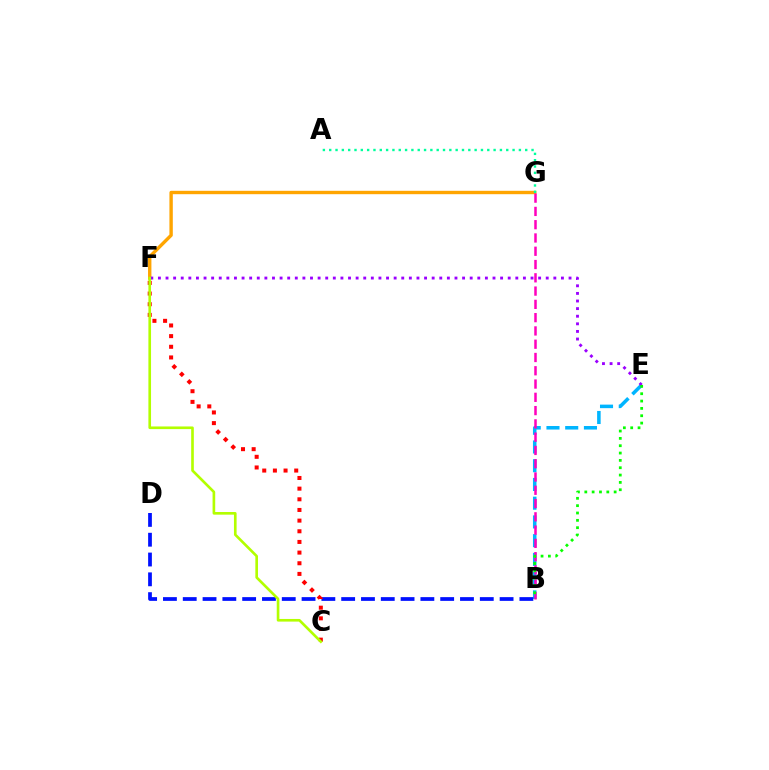{('F', 'G'): [{'color': '#ffa500', 'line_style': 'solid', 'thickness': 2.44}], ('B', 'E'): [{'color': '#00b5ff', 'line_style': 'dashed', 'thickness': 2.54}, {'color': '#08ff00', 'line_style': 'dotted', 'thickness': 1.99}], ('B', 'D'): [{'color': '#0010ff', 'line_style': 'dashed', 'thickness': 2.69}], ('C', 'F'): [{'color': '#ff0000', 'line_style': 'dotted', 'thickness': 2.9}, {'color': '#b3ff00', 'line_style': 'solid', 'thickness': 1.9}], ('B', 'G'): [{'color': '#ff00bd', 'line_style': 'dashed', 'thickness': 1.8}], ('E', 'F'): [{'color': '#9b00ff', 'line_style': 'dotted', 'thickness': 2.07}], ('A', 'G'): [{'color': '#00ff9d', 'line_style': 'dotted', 'thickness': 1.72}]}